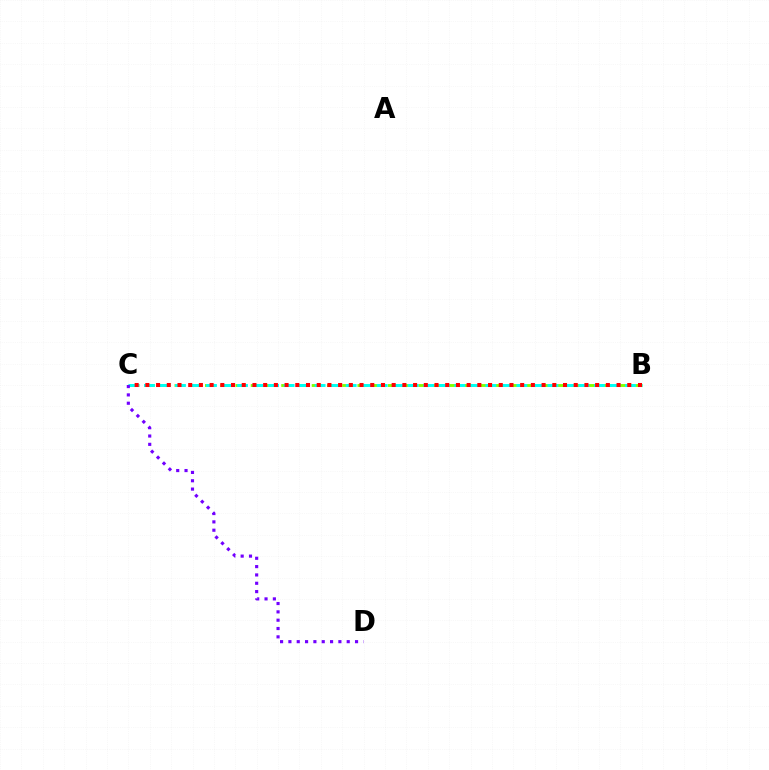{('B', 'C'): [{'color': '#84ff00', 'line_style': 'dashed', 'thickness': 2.07}, {'color': '#00fff6', 'line_style': 'dashed', 'thickness': 2.11}, {'color': '#ff0000', 'line_style': 'dotted', 'thickness': 2.91}], ('C', 'D'): [{'color': '#7200ff', 'line_style': 'dotted', 'thickness': 2.26}]}